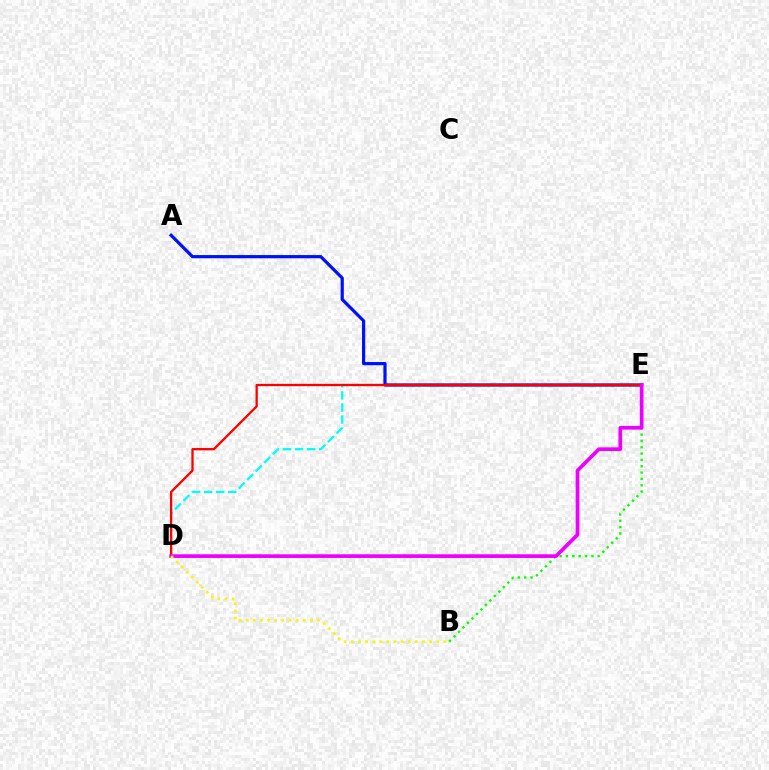{('B', 'E'): [{'color': '#08ff00', 'line_style': 'dotted', 'thickness': 1.72}], ('D', 'E'): [{'color': '#00fff6', 'line_style': 'dashed', 'thickness': 1.64}, {'color': '#ff0000', 'line_style': 'solid', 'thickness': 1.64}, {'color': '#ee00ff', 'line_style': 'solid', 'thickness': 2.65}], ('A', 'E'): [{'color': '#0010ff', 'line_style': 'solid', 'thickness': 2.3}], ('B', 'D'): [{'color': '#fcf500', 'line_style': 'dotted', 'thickness': 1.93}]}